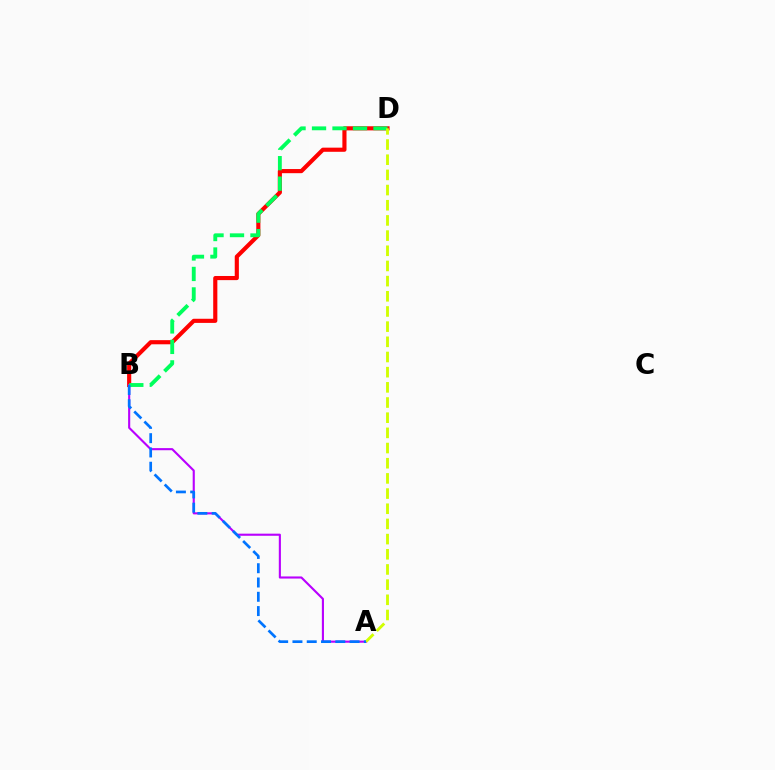{('B', 'D'): [{'color': '#ff0000', 'line_style': 'solid', 'thickness': 2.98}, {'color': '#00ff5c', 'line_style': 'dashed', 'thickness': 2.78}], ('A', 'B'): [{'color': '#b900ff', 'line_style': 'solid', 'thickness': 1.52}, {'color': '#0074ff', 'line_style': 'dashed', 'thickness': 1.94}], ('A', 'D'): [{'color': '#d1ff00', 'line_style': 'dashed', 'thickness': 2.06}]}